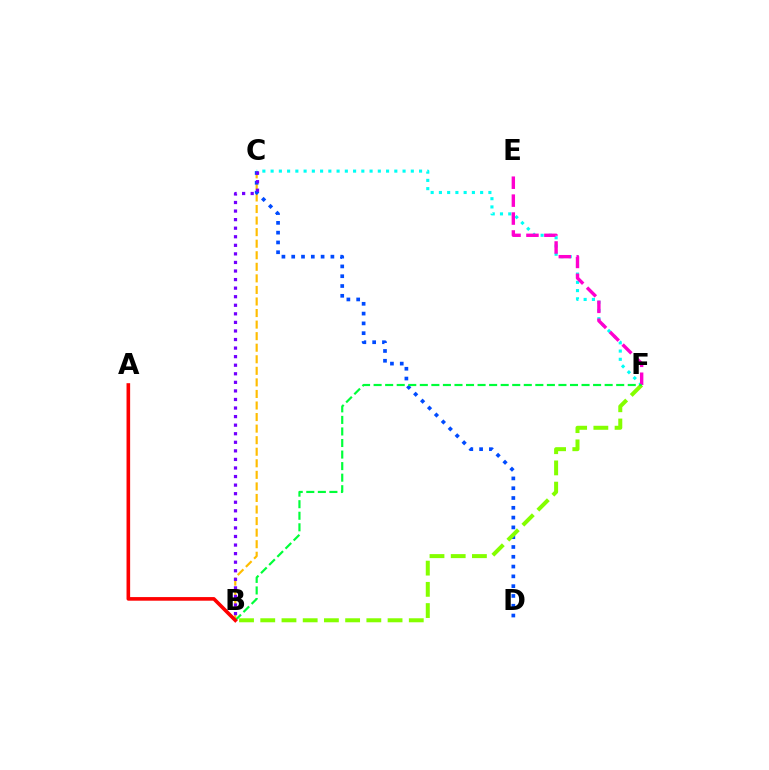{('B', 'C'): [{'color': '#ffbd00', 'line_style': 'dashed', 'thickness': 1.57}, {'color': '#7200ff', 'line_style': 'dotted', 'thickness': 2.33}], ('C', 'D'): [{'color': '#004bff', 'line_style': 'dotted', 'thickness': 2.66}], ('C', 'F'): [{'color': '#00fff6', 'line_style': 'dotted', 'thickness': 2.24}], ('B', 'F'): [{'color': '#84ff00', 'line_style': 'dashed', 'thickness': 2.88}, {'color': '#00ff39', 'line_style': 'dashed', 'thickness': 1.57}], ('E', 'F'): [{'color': '#ff00cf', 'line_style': 'dashed', 'thickness': 2.43}], ('A', 'B'): [{'color': '#ff0000', 'line_style': 'solid', 'thickness': 2.6}]}